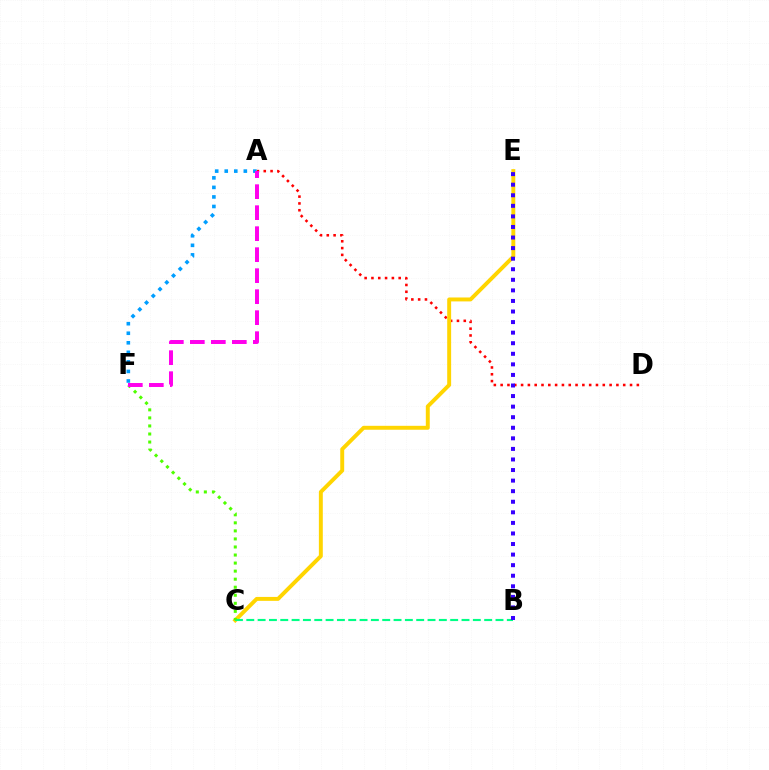{('A', 'D'): [{'color': '#ff0000', 'line_style': 'dotted', 'thickness': 1.85}], ('C', 'E'): [{'color': '#ffd500', 'line_style': 'solid', 'thickness': 2.83}], ('B', 'C'): [{'color': '#00ff86', 'line_style': 'dashed', 'thickness': 1.54}], ('C', 'F'): [{'color': '#4fff00', 'line_style': 'dotted', 'thickness': 2.19}], ('A', 'F'): [{'color': '#009eff', 'line_style': 'dotted', 'thickness': 2.59}, {'color': '#ff00ed', 'line_style': 'dashed', 'thickness': 2.85}], ('B', 'E'): [{'color': '#3700ff', 'line_style': 'dotted', 'thickness': 2.87}]}